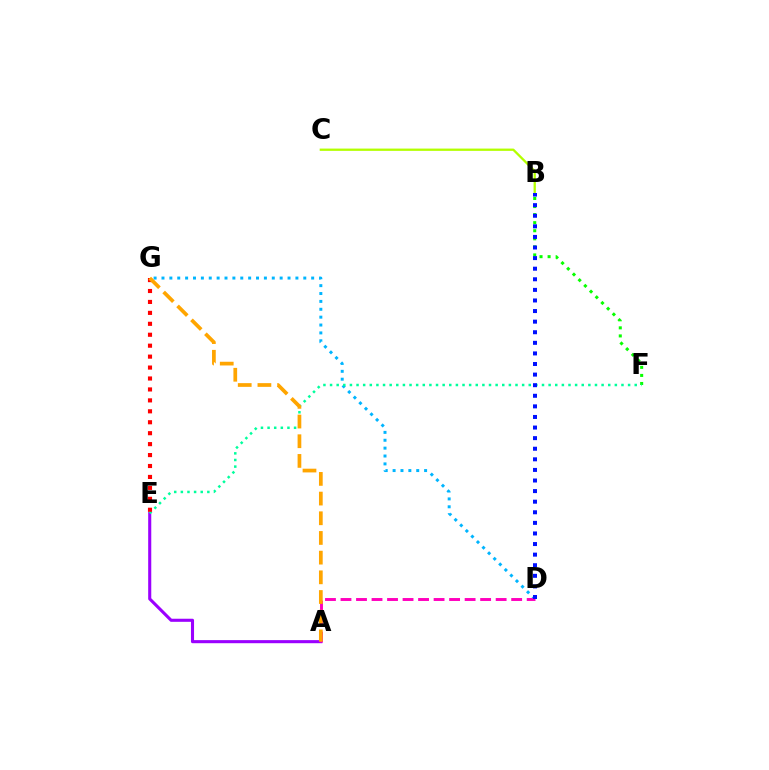{('A', 'E'): [{'color': '#9b00ff', 'line_style': 'solid', 'thickness': 2.22}], ('B', 'F'): [{'color': '#08ff00', 'line_style': 'dotted', 'thickness': 2.19}], ('D', 'G'): [{'color': '#00b5ff', 'line_style': 'dotted', 'thickness': 2.14}], ('E', 'F'): [{'color': '#00ff9d', 'line_style': 'dotted', 'thickness': 1.8}], ('A', 'D'): [{'color': '#ff00bd', 'line_style': 'dashed', 'thickness': 2.11}], ('E', 'G'): [{'color': '#ff0000', 'line_style': 'dotted', 'thickness': 2.97}], ('A', 'G'): [{'color': '#ffa500', 'line_style': 'dashed', 'thickness': 2.67}], ('B', 'C'): [{'color': '#b3ff00', 'line_style': 'solid', 'thickness': 1.65}], ('B', 'D'): [{'color': '#0010ff', 'line_style': 'dotted', 'thickness': 2.88}]}